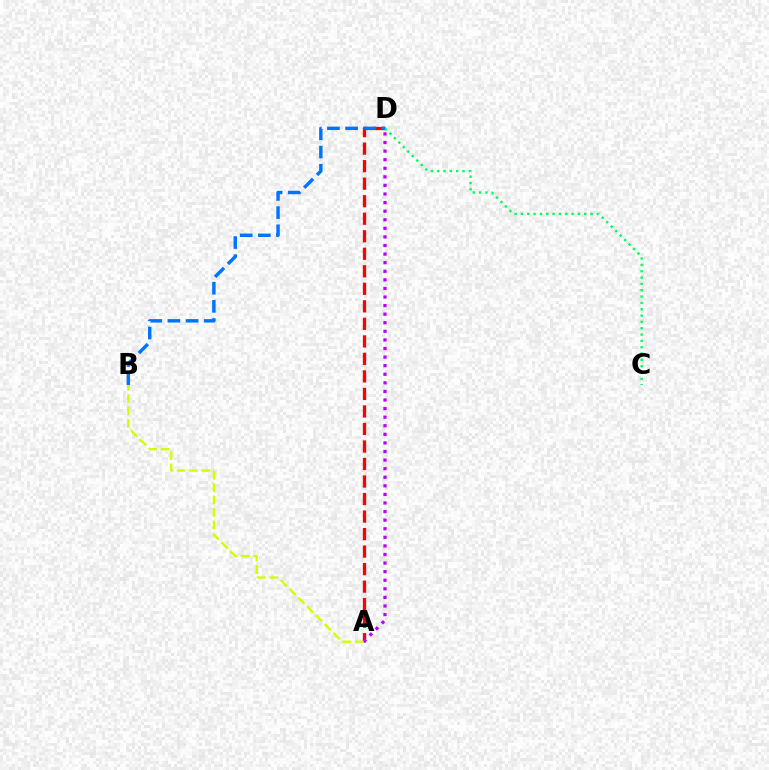{('A', 'D'): [{'color': '#ff0000', 'line_style': 'dashed', 'thickness': 2.38}, {'color': '#b900ff', 'line_style': 'dotted', 'thickness': 2.33}], ('C', 'D'): [{'color': '#00ff5c', 'line_style': 'dotted', 'thickness': 1.72}], ('A', 'B'): [{'color': '#d1ff00', 'line_style': 'dashed', 'thickness': 1.69}], ('B', 'D'): [{'color': '#0074ff', 'line_style': 'dashed', 'thickness': 2.47}]}